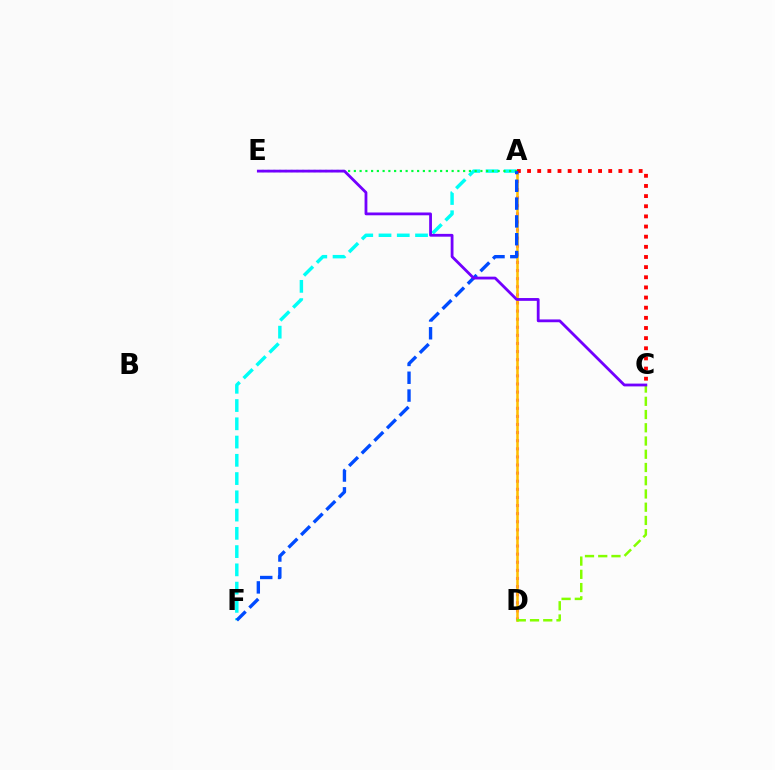{('A', 'D'): [{'color': '#ff00cf', 'line_style': 'dotted', 'thickness': 2.2}, {'color': '#ffbd00', 'line_style': 'solid', 'thickness': 1.83}], ('A', 'C'): [{'color': '#ff0000', 'line_style': 'dotted', 'thickness': 2.76}], ('A', 'F'): [{'color': '#00fff6', 'line_style': 'dashed', 'thickness': 2.48}, {'color': '#004bff', 'line_style': 'dashed', 'thickness': 2.42}], ('A', 'E'): [{'color': '#00ff39', 'line_style': 'dotted', 'thickness': 1.56}], ('C', 'D'): [{'color': '#84ff00', 'line_style': 'dashed', 'thickness': 1.8}], ('C', 'E'): [{'color': '#7200ff', 'line_style': 'solid', 'thickness': 2.02}]}